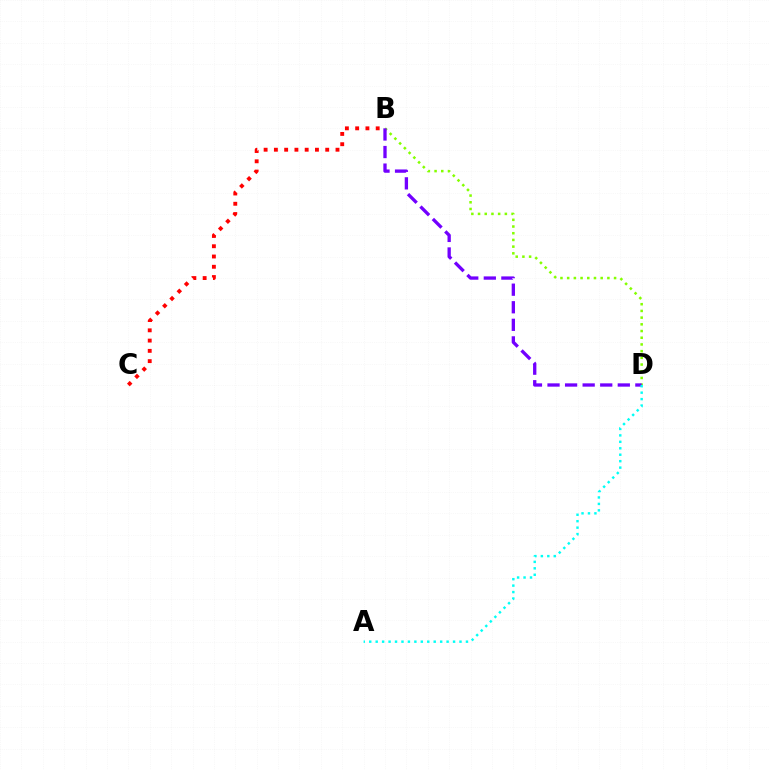{('B', 'D'): [{'color': '#84ff00', 'line_style': 'dotted', 'thickness': 1.82}, {'color': '#7200ff', 'line_style': 'dashed', 'thickness': 2.39}], ('B', 'C'): [{'color': '#ff0000', 'line_style': 'dotted', 'thickness': 2.79}], ('A', 'D'): [{'color': '#00fff6', 'line_style': 'dotted', 'thickness': 1.75}]}